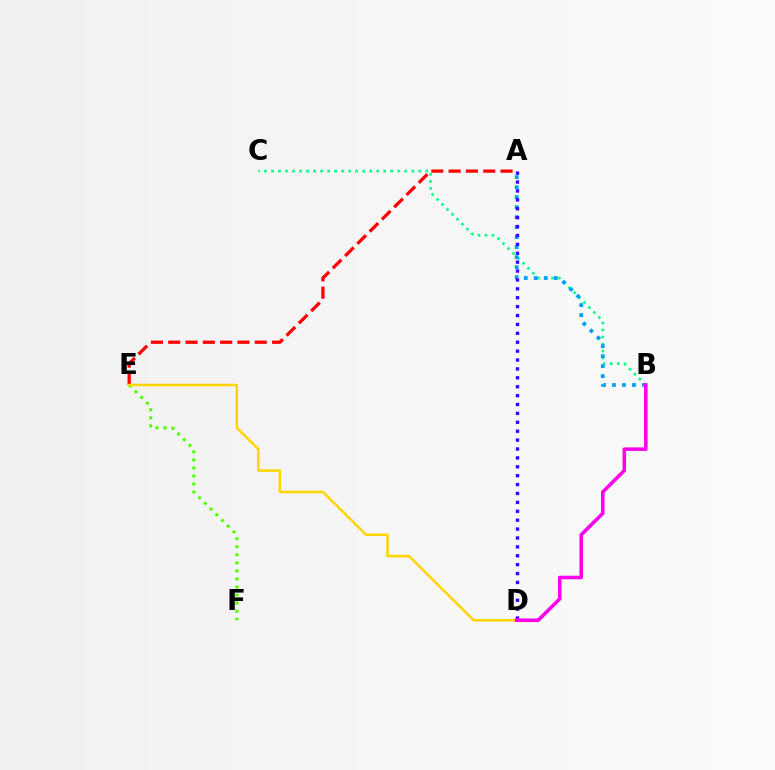{('A', 'E'): [{'color': '#ff0000', 'line_style': 'dashed', 'thickness': 2.35}], ('B', 'C'): [{'color': '#00ff86', 'line_style': 'dotted', 'thickness': 1.91}], ('A', 'B'): [{'color': '#009eff', 'line_style': 'dotted', 'thickness': 2.72}], ('E', 'F'): [{'color': '#4fff00', 'line_style': 'dotted', 'thickness': 2.19}], ('A', 'D'): [{'color': '#3700ff', 'line_style': 'dotted', 'thickness': 2.42}], ('D', 'E'): [{'color': '#ffd500', 'line_style': 'solid', 'thickness': 1.83}], ('B', 'D'): [{'color': '#ff00ed', 'line_style': 'solid', 'thickness': 2.56}]}